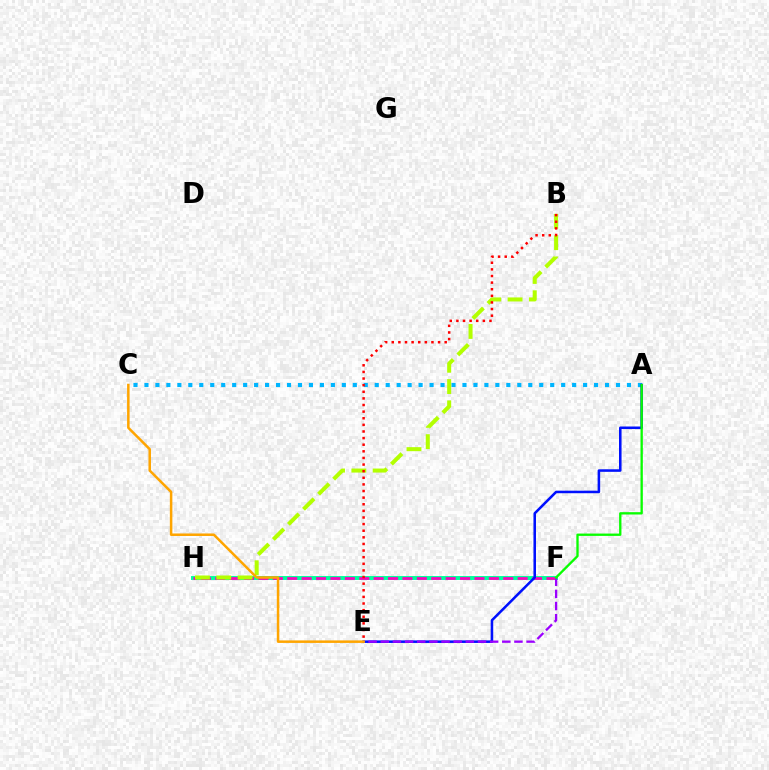{('F', 'H'): [{'color': '#00ff9d', 'line_style': 'solid', 'thickness': 2.83}, {'color': '#ff00bd', 'line_style': 'dashed', 'thickness': 1.96}], ('A', 'C'): [{'color': '#00b5ff', 'line_style': 'dotted', 'thickness': 2.98}], ('A', 'E'): [{'color': '#0010ff', 'line_style': 'solid', 'thickness': 1.83}], ('B', 'H'): [{'color': '#b3ff00', 'line_style': 'dashed', 'thickness': 2.9}], ('E', 'F'): [{'color': '#9b00ff', 'line_style': 'dashed', 'thickness': 1.65}], ('A', 'F'): [{'color': '#08ff00', 'line_style': 'solid', 'thickness': 1.68}], ('C', 'E'): [{'color': '#ffa500', 'line_style': 'solid', 'thickness': 1.81}], ('B', 'E'): [{'color': '#ff0000', 'line_style': 'dotted', 'thickness': 1.8}]}